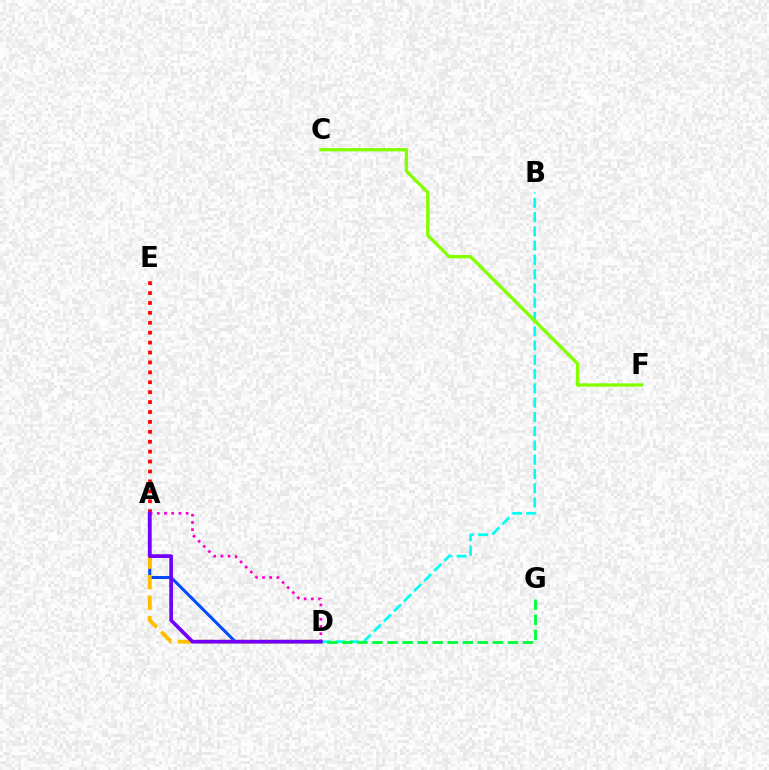{('B', 'D'): [{'color': '#00fff6', 'line_style': 'dashed', 'thickness': 1.94}], ('A', 'D'): [{'color': '#004bff', 'line_style': 'solid', 'thickness': 2.18}, {'color': '#ffbd00', 'line_style': 'dashed', 'thickness': 2.79}, {'color': '#ff00cf', 'line_style': 'dotted', 'thickness': 1.96}, {'color': '#7200ff', 'line_style': 'solid', 'thickness': 2.67}], ('C', 'F'): [{'color': '#84ff00', 'line_style': 'solid', 'thickness': 2.38}], ('D', 'G'): [{'color': '#00ff39', 'line_style': 'dashed', 'thickness': 2.05}], ('A', 'E'): [{'color': '#ff0000', 'line_style': 'dotted', 'thickness': 2.69}]}